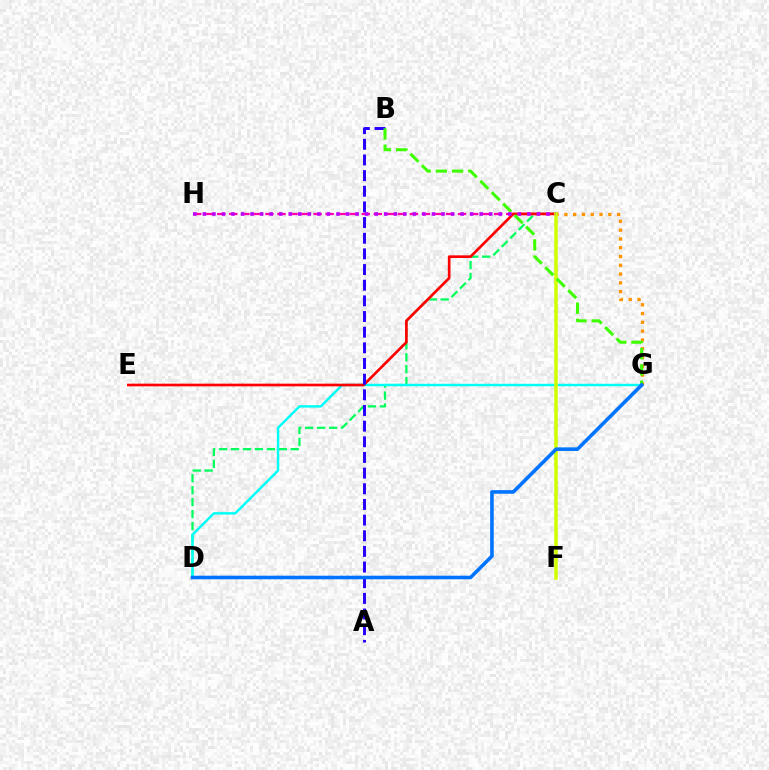{('C', 'D'): [{'color': '#00ff5c', 'line_style': 'dashed', 'thickness': 1.62}], ('C', 'H'): [{'color': '#ff00ac', 'line_style': 'dashed', 'thickness': 1.64}, {'color': '#b900ff', 'line_style': 'dotted', 'thickness': 2.59}], ('C', 'G'): [{'color': '#ff9400', 'line_style': 'dotted', 'thickness': 2.39}], ('D', 'G'): [{'color': '#00fff6', 'line_style': 'solid', 'thickness': 1.76}, {'color': '#0074ff', 'line_style': 'solid', 'thickness': 2.59}], ('C', 'E'): [{'color': '#ff0000', 'line_style': 'solid', 'thickness': 1.92}], ('A', 'B'): [{'color': '#2500ff', 'line_style': 'dashed', 'thickness': 2.13}], ('C', 'F'): [{'color': '#d1ff00', 'line_style': 'solid', 'thickness': 2.55}], ('B', 'G'): [{'color': '#3dff00', 'line_style': 'dashed', 'thickness': 2.2}]}